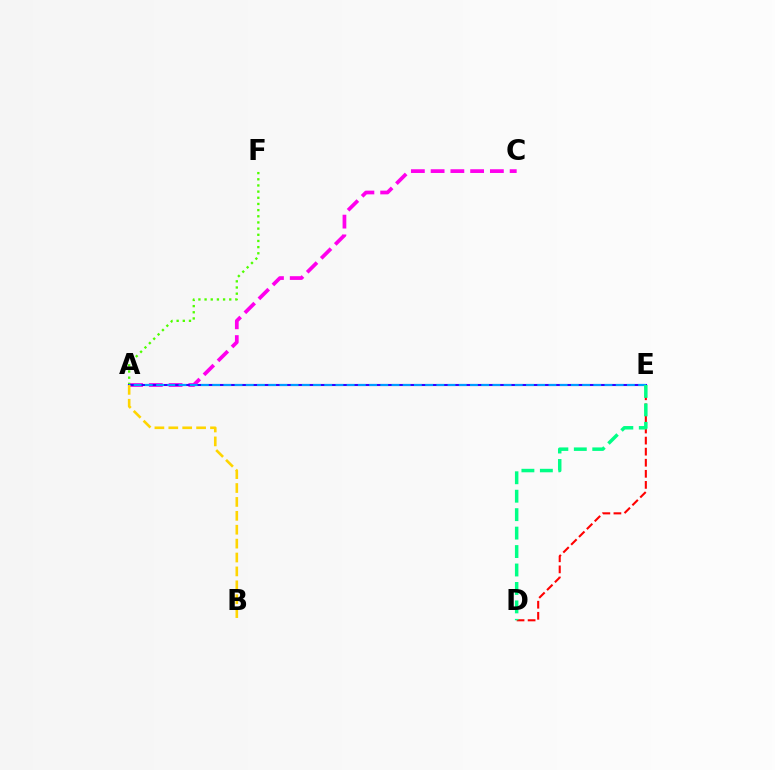{('D', 'E'): [{'color': '#ff0000', 'line_style': 'dashed', 'thickness': 1.5}, {'color': '#00ff86', 'line_style': 'dashed', 'thickness': 2.51}], ('A', 'C'): [{'color': '#ff00ed', 'line_style': 'dashed', 'thickness': 2.68}], ('A', 'F'): [{'color': '#4fff00', 'line_style': 'dotted', 'thickness': 1.68}], ('A', 'E'): [{'color': '#3700ff', 'line_style': 'solid', 'thickness': 1.51}, {'color': '#009eff', 'line_style': 'dashed', 'thickness': 1.52}], ('A', 'B'): [{'color': '#ffd500', 'line_style': 'dashed', 'thickness': 1.89}]}